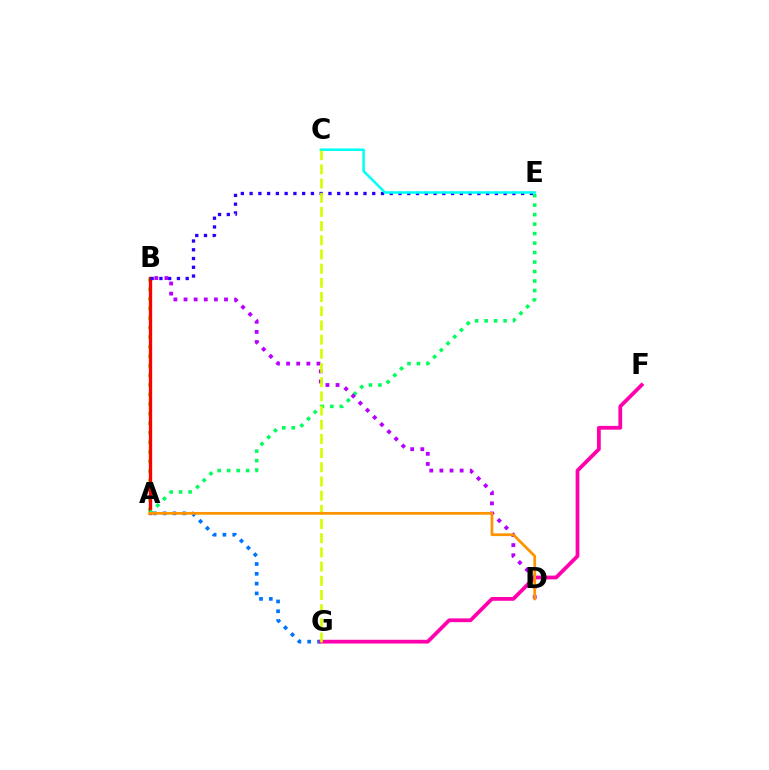{('A', 'B'): [{'color': '#3dff00', 'line_style': 'dotted', 'thickness': 2.6}, {'color': '#ff0000', 'line_style': 'solid', 'thickness': 2.39}], ('A', 'G'): [{'color': '#0074ff', 'line_style': 'dotted', 'thickness': 2.66}], ('B', 'E'): [{'color': '#2500ff', 'line_style': 'dotted', 'thickness': 2.38}], ('A', 'E'): [{'color': '#00ff5c', 'line_style': 'dotted', 'thickness': 2.58}], ('F', 'G'): [{'color': '#ff00ac', 'line_style': 'solid', 'thickness': 2.71}], ('C', 'E'): [{'color': '#00fff6', 'line_style': 'solid', 'thickness': 1.82}], ('B', 'D'): [{'color': '#b900ff', 'line_style': 'dotted', 'thickness': 2.75}], ('C', 'G'): [{'color': '#d1ff00', 'line_style': 'dashed', 'thickness': 1.93}], ('A', 'D'): [{'color': '#ff9400', 'line_style': 'solid', 'thickness': 1.97}]}